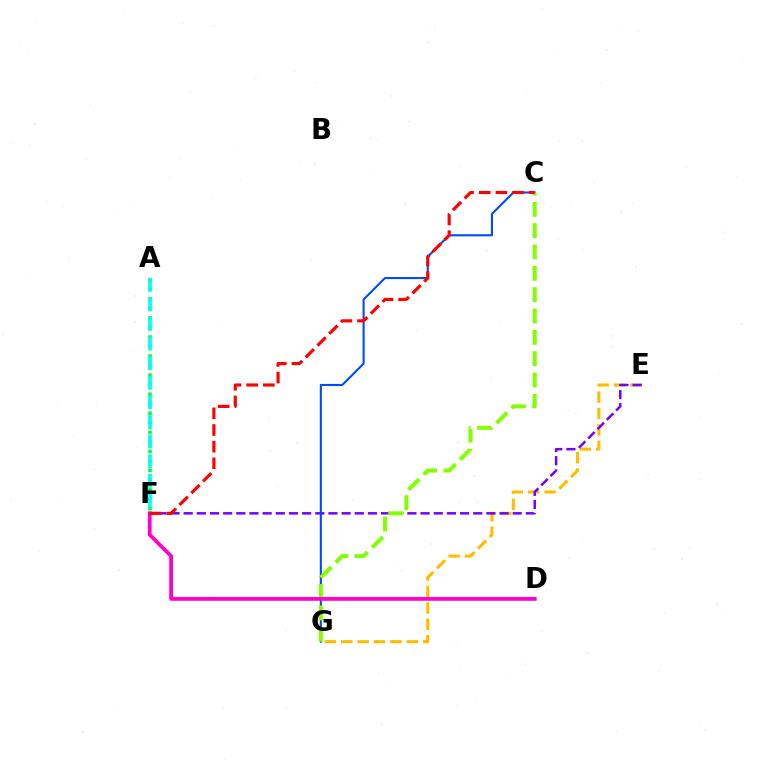{('E', 'G'): [{'color': '#ffbd00', 'line_style': 'dashed', 'thickness': 2.23}], ('E', 'F'): [{'color': '#7200ff', 'line_style': 'dashed', 'thickness': 1.79}], ('C', 'G'): [{'color': '#004bff', 'line_style': 'solid', 'thickness': 1.51}, {'color': '#84ff00', 'line_style': 'dashed', 'thickness': 2.9}], ('D', 'F'): [{'color': '#ff00cf', 'line_style': 'solid', 'thickness': 2.73}], ('A', 'F'): [{'color': '#00ff39', 'line_style': 'dotted', 'thickness': 2.59}, {'color': '#00fff6', 'line_style': 'dashed', 'thickness': 2.66}], ('C', 'F'): [{'color': '#ff0000', 'line_style': 'dashed', 'thickness': 2.26}]}